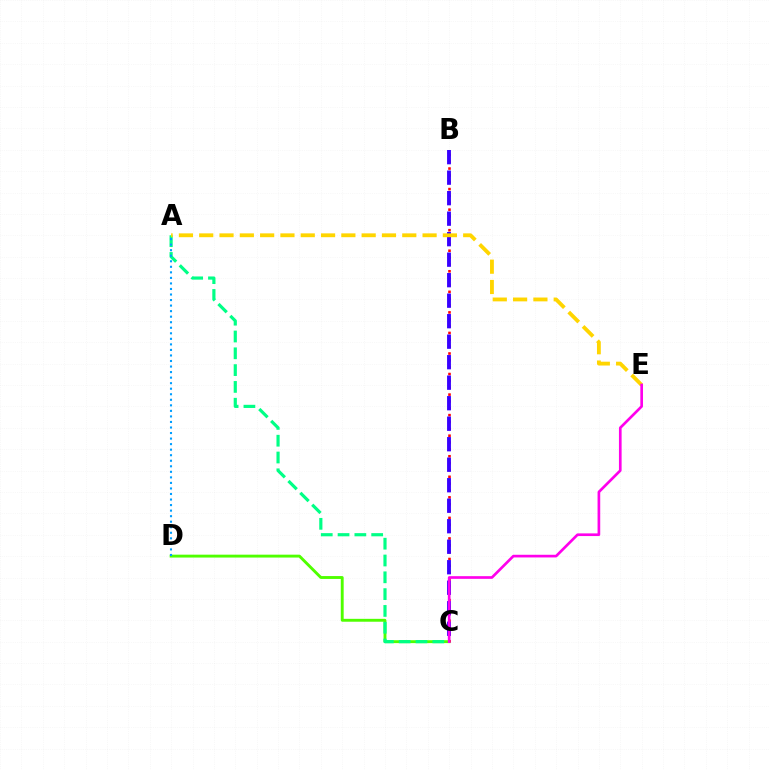{('C', 'D'): [{'color': '#4fff00', 'line_style': 'solid', 'thickness': 2.08}], ('B', 'C'): [{'color': '#ff0000', 'line_style': 'dotted', 'thickness': 1.86}, {'color': '#3700ff', 'line_style': 'dashed', 'thickness': 2.79}], ('A', 'C'): [{'color': '#00ff86', 'line_style': 'dashed', 'thickness': 2.28}], ('A', 'D'): [{'color': '#009eff', 'line_style': 'dotted', 'thickness': 1.51}], ('A', 'E'): [{'color': '#ffd500', 'line_style': 'dashed', 'thickness': 2.76}], ('C', 'E'): [{'color': '#ff00ed', 'line_style': 'solid', 'thickness': 1.92}]}